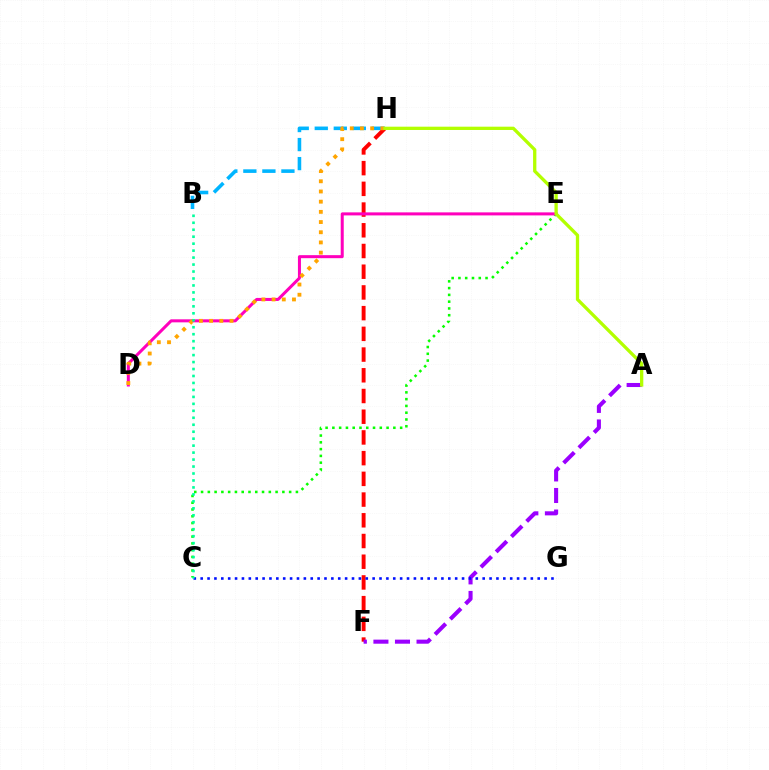{('B', 'H'): [{'color': '#00b5ff', 'line_style': 'dashed', 'thickness': 2.59}], ('F', 'H'): [{'color': '#ff0000', 'line_style': 'dashed', 'thickness': 2.81}], ('A', 'F'): [{'color': '#9b00ff', 'line_style': 'dashed', 'thickness': 2.93}], ('C', 'E'): [{'color': '#08ff00', 'line_style': 'dotted', 'thickness': 1.84}], ('D', 'E'): [{'color': '#ff00bd', 'line_style': 'solid', 'thickness': 2.18}], ('C', 'G'): [{'color': '#0010ff', 'line_style': 'dotted', 'thickness': 1.87}], ('D', 'H'): [{'color': '#ffa500', 'line_style': 'dotted', 'thickness': 2.77}], ('A', 'H'): [{'color': '#b3ff00', 'line_style': 'solid', 'thickness': 2.37}], ('B', 'C'): [{'color': '#00ff9d', 'line_style': 'dotted', 'thickness': 1.89}]}